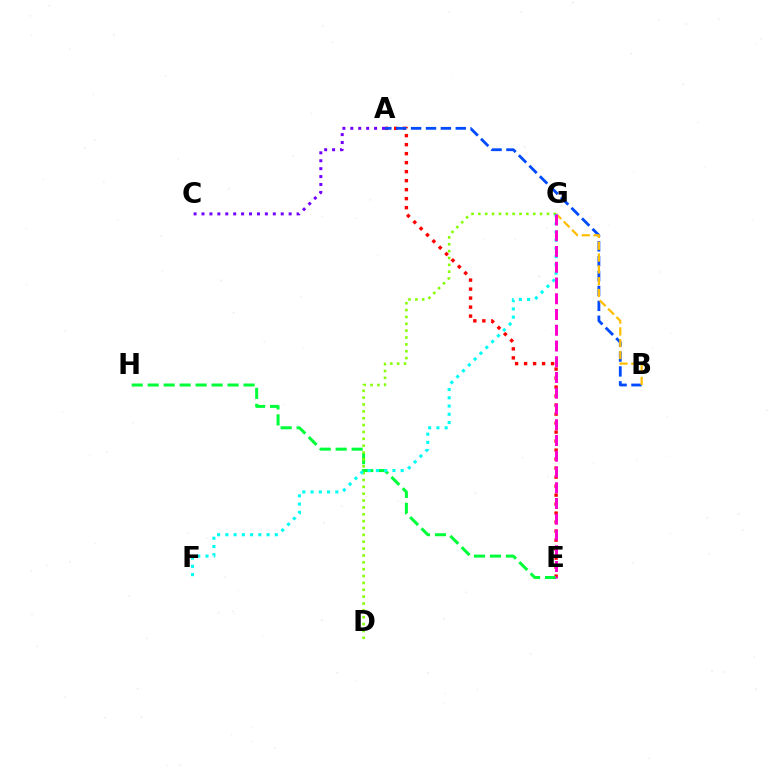{('A', 'E'): [{'color': '#ff0000', 'line_style': 'dotted', 'thickness': 2.45}], ('E', 'H'): [{'color': '#00ff39', 'line_style': 'dashed', 'thickness': 2.17}], ('A', 'B'): [{'color': '#004bff', 'line_style': 'dashed', 'thickness': 2.02}], ('D', 'G'): [{'color': '#84ff00', 'line_style': 'dotted', 'thickness': 1.86}], ('B', 'G'): [{'color': '#ffbd00', 'line_style': 'dashed', 'thickness': 1.6}], ('F', 'G'): [{'color': '#00fff6', 'line_style': 'dotted', 'thickness': 2.24}], ('E', 'G'): [{'color': '#ff00cf', 'line_style': 'dashed', 'thickness': 2.14}], ('A', 'C'): [{'color': '#7200ff', 'line_style': 'dotted', 'thickness': 2.15}]}